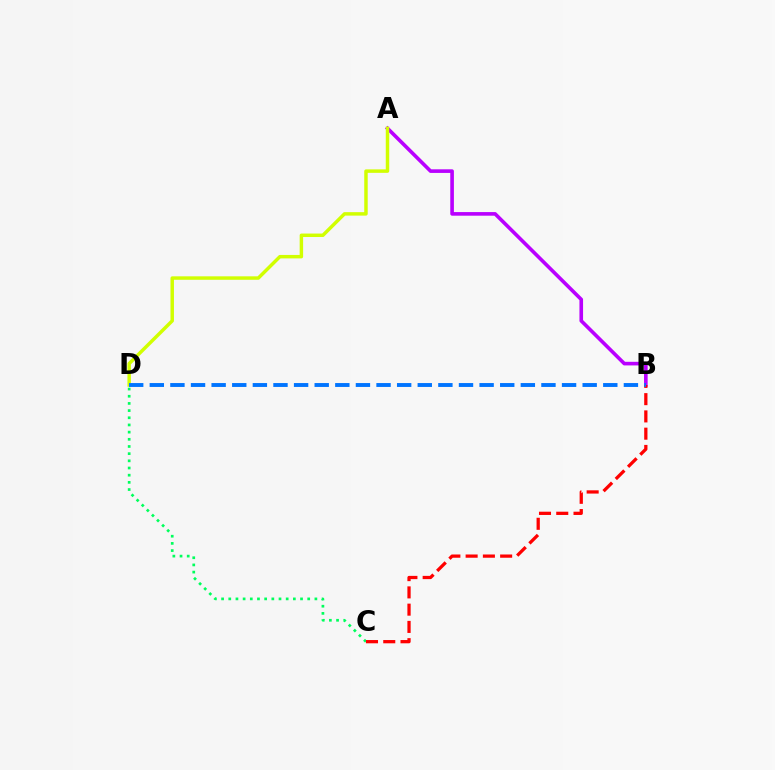{('C', 'D'): [{'color': '#00ff5c', 'line_style': 'dotted', 'thickness': 1.95}], ('A', 'B'): [{'color': '#b900ff', 'line_style': 'solid', 'thickness': 2.61}], ('A', 'D'): [{'color': '#d1ff00', 'line_style': 'solid', 'thickness': 2.49}], ('B', 'C'): [{'color': '#ff0000', 'line_style': 'dashed', 'thickness': 2.35}], ('B', 'D'): [{'color': '#0074ff', 'line_style': 'dashed', 'thickness': 2.8}]}